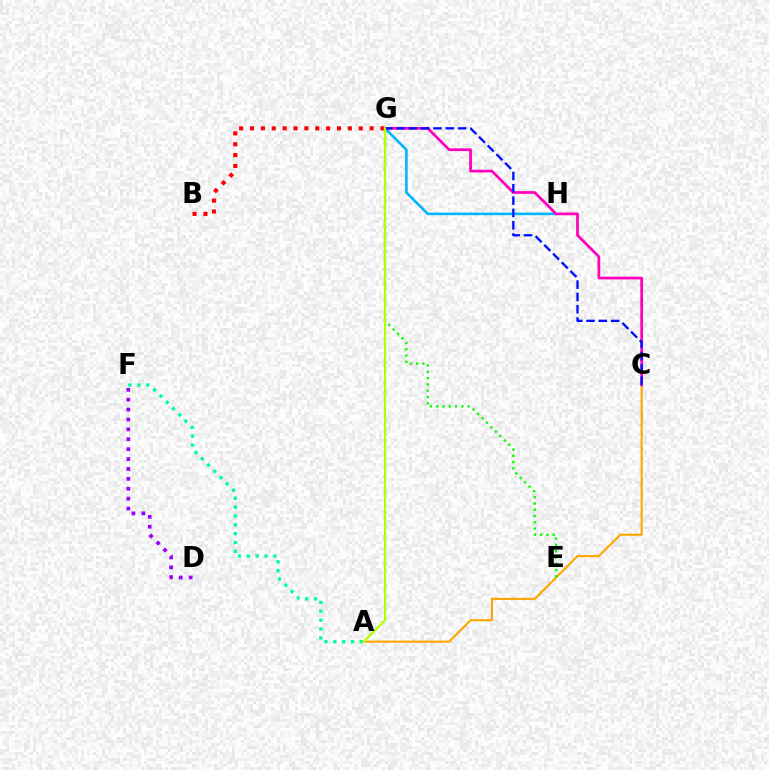{('A', 'C'): [{'color': '#ffa500', 'line_style': 'solid', 'thickness': 1.52}], ('D', 'F'): [{'color': '#9b00ff', 'line_style': 'dotted', 'thickness': 2.69}], ('A', 'F'): [{'color': '#00ff9d', 'line_style': 'dotted', 'thickness': 2.41}], ('G', 'H'): [{'color': '#00b5ff', 'line_style': 'solid', 'thickness': 1.86}], ('E', 'G'): [{'color': '#08ff00', 'line_style': 'dotted', 'thickness': 1.71}], ('B', 'G'): [{'color': '#ff0000', 'line_style': 'dotted', 'thickness': 2.95}], ('C', 'G'): [{'color': '#ff00bd', 'line_style': 'solid', 'thickness': 1.97}, {'color': '#0010ff', 'line_style': 'dashed', 'thickness': 1.67}], ('A', 'G'): [{'color': '#b3ff00', 'line_style': 'solid', 'thickness': 1.61}]}